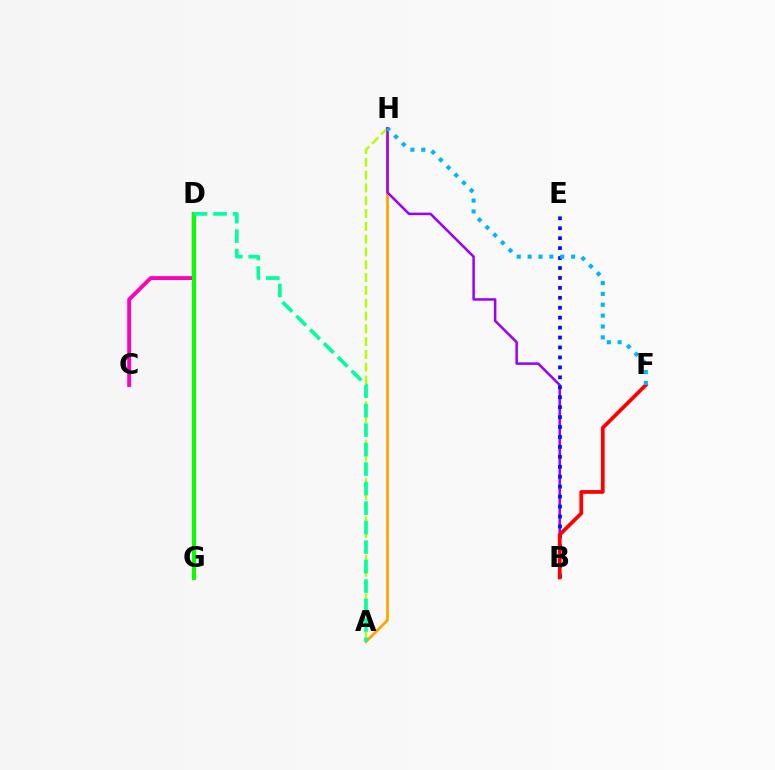{('C', 'D'): [{'color': '#ff00bd', 'line_style': 'solid', 'thickness': 2.79}], ('D', 'G'): [{'color': '#08ff00', 'line_style': 'solid', 'thickness': 2.95}], ('A', 'H'): [{'color': '#b3ff00', 'line_style': 'dashed', 'thickness': 1.74}, {'color': '#ffa500', 'line_style': 'solid', 'thickness': 2.02}], ('A', 'D'): [{'color': '#00ff9d', 'line_style': 'dashed', 'thickness': 2.65}], ('B', 'H'): [{'color': '#9b00ff', 'line_style': 'solid', 'thickness': 1.82}], ('B', 'E'): [{'color': '#0010ff', 'line_style': 'dotted', 'thickness': 2.7}], ('B', 'F'): [{'color': '#ff0000', 'line_style': 'solid', 'thickness': 2.7}], ('F', 'H'): [{'color': '#00b5ff', 'line_style': 'dotted', 'thickness': 2.95}]}